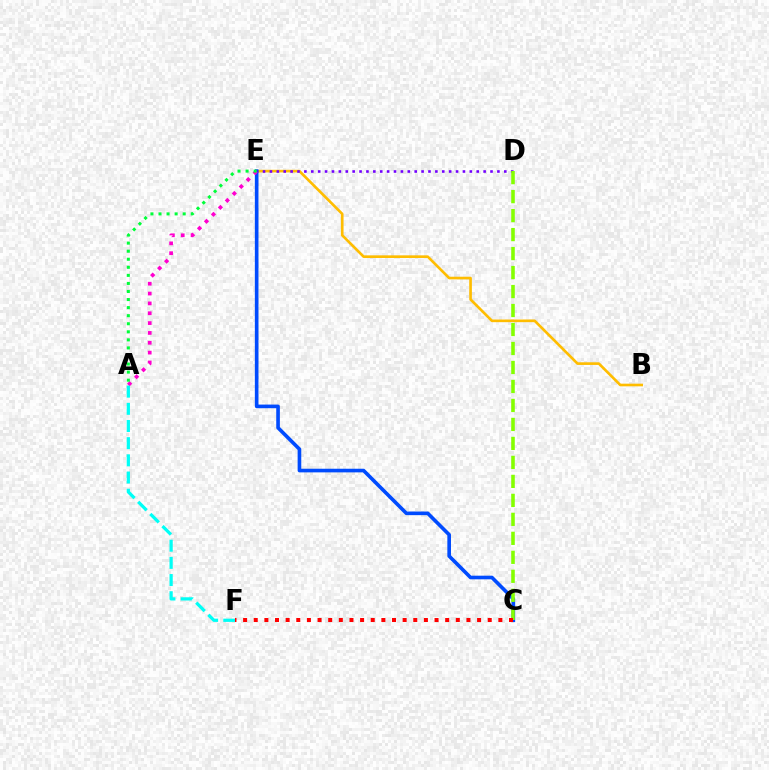{('B', 'E'): [{'color': '#ffbd00', 'line_style': 'solid', 'thickness': 1.91}], ('C', 'E'): [{'color': '#004bff', 'line_style': 'solid', 'thickness': 2.62}], ('A', 'E'): [{'color': '#ff00cf', 'line_style': 'dotted', 'thickness': 2.67}, {'color': '#00ff39', 'line_style': 'dotted', 'thickness': 2.19}], ('A', 'F'): [{'color': '#00fff6', 'line_style': 'dashed', 'thickness': 2.33}], ('D', 'E'): [{'color': '#7200ff', 'line_style': 'dotted', 'thickness': 1.87}], ('C', 'D'): [{'color': '#84ff00', 'line_style': 'dashed', 'thickness': 2.58}], ('C', 'F'): [{'color': '#ff0000', 'line_style': 'dotted', 'thickness': 2.89}]}